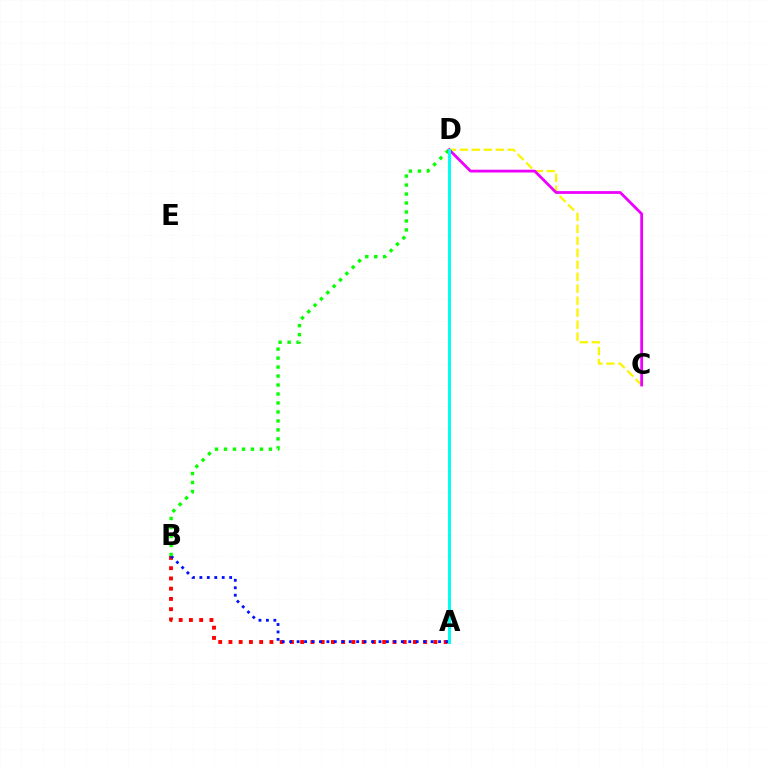{('A', 'B'): [{'color': '#ff0000', 'line_style': 'dotted', 'thickness': 2.78}, {'color': '#0010ff', 'line_style': 'dotted', 'thickness': 2.02}], ('C', 'D'): [{'color': '#fcf500', 'line_style': 'dashed', 'thickness': 1.63}, {'color': '#ee00ff', 'line_style': 'solid', 'thickness': 2.01}], ('B', 'D'): [{'color': '#08ff00', 'line_style': 'dotted', 'thickness': 2.44}], ('A', 'D'): [{'color': '#00fff6', 'line_style': 'solid', 'thickness': 2.13}]}